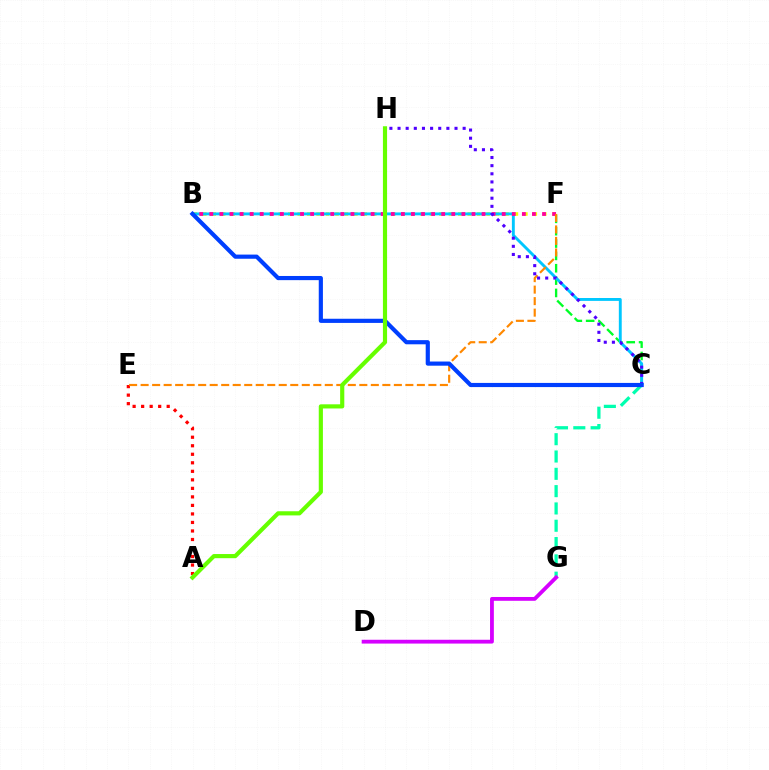{('C', 'F'): [{'color': '#00ff27', 'line_style': 'dashed', 'thickness': 1.68}], ('B', 'F'): [{'color': '#eeff00', 'line_style': 'dotted', 'thickness': 2.57}, {'color': '#ff00a0', 'line_style': 'dotted', 'thickness': 2.74}], ('A', 'E'): [{'color': '#ff0000', 'line_style': 'dotted', 'thickness': 2.32}], ('B', 'C'): [{'color': '#00c7ff', 'line_style': 'solid', 'thickness': 2.08}, {'color': '#003fff', 'line_style': 'solid', 'thickness': 3.0}], ('C', 'G'): [{'color': '#00ffaf', 'line_style': 'dashed', 'thickness': 2.35}], ('E', 'F'): [{'color': '#ff8800', 'line_style': 'dashed', 'thickness': 1.56}], ('C', 'H'): [{'color': '#4f00ff', 'line_style': 'dotted', 'thickness': 2.21}], ('D', 'G'): [{'color': '#d600ff', 'line_style': 'solid', 'thickness': 2.75}], ('A', 'H'): [{'color': '#66ff00', 'line_style': 'solid', 'thickness': 2.99}]}